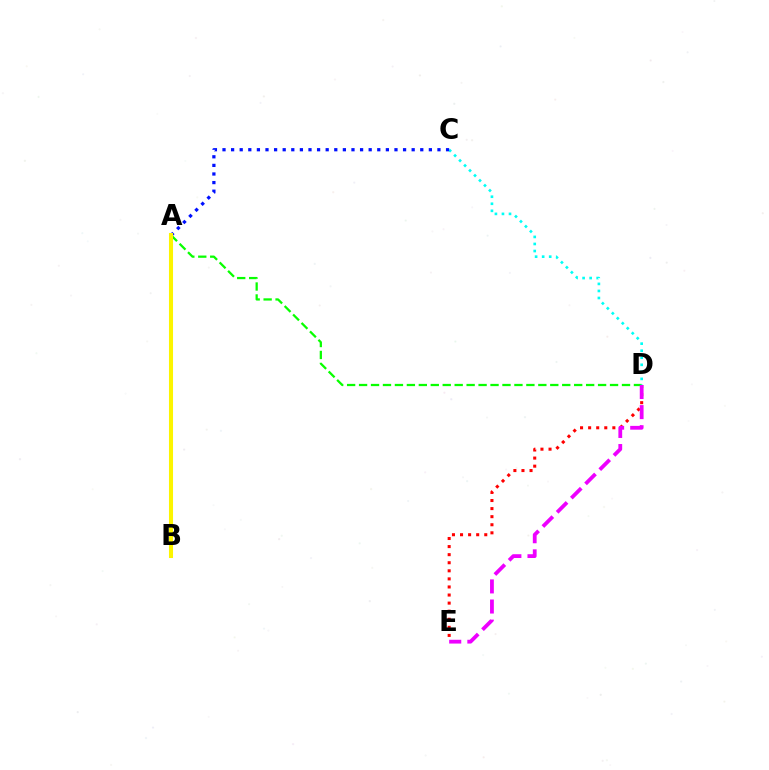{('D', 'E'): [{'color': '#ff0000', 'line_style': 'dotted', 'thickness': 2.19}, {'color': '#ee00ff', 'line_style': 'dashed', 'thickness': 2.73}], ('A', 'D'): [{'color': '#08ff00', 'line_style': 'dashed', 'thickness': 1.62}], ('C', 'D'): [{'color': '#00fff6', 'line_style': 'dotted', 'thickness': 1.91}], ('A', 'C'): [{'color': '#0010ff', 'line_style': 'dotted', 'thickness': 2.34}], ('A', 'B'): [{'color': '#fcf500', 'line_style': 'solid', 'thickness': 2.92}]}